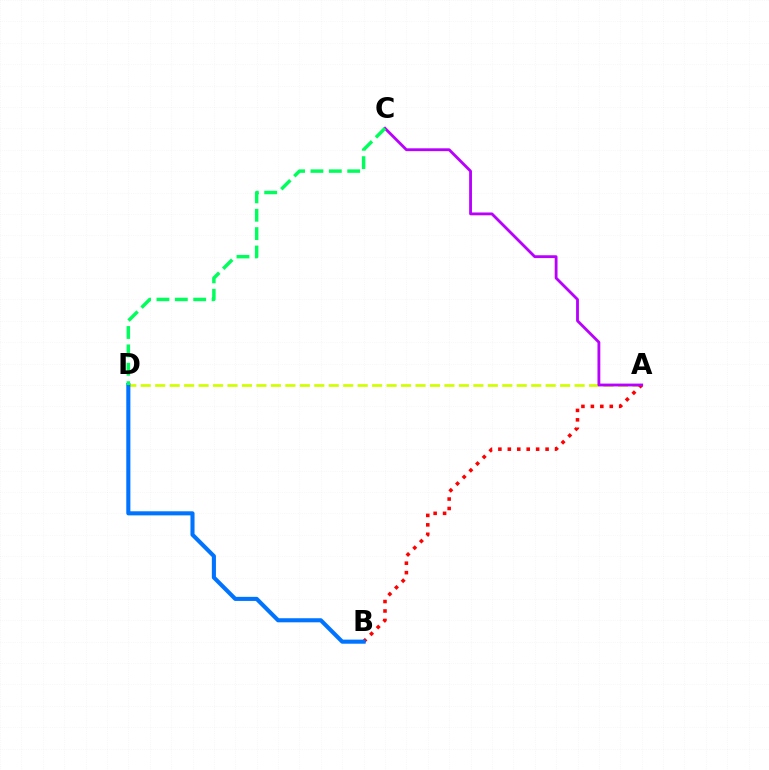{('A', 'D'): [{'color': '#d1ff00', 'line_style': 'dashed', 'thickness': 1.96}], ('A', 'B'): [{'color': '#ff0000', 'line_style': 'dotted', 'thickness': 2.57}], ('A', 'C'): [{'color': '#b900ff', 'line_style': 'solid', 'thickness': 2.04}], ('B', 'D'): [{'color': '#0074ff', 'line_style': 'solid', 'thickness': 2.94}], ('C', 'D'): [{'color': '#00ff5c', 'line_style': 'dashed', 'thickness': 2.5}]}